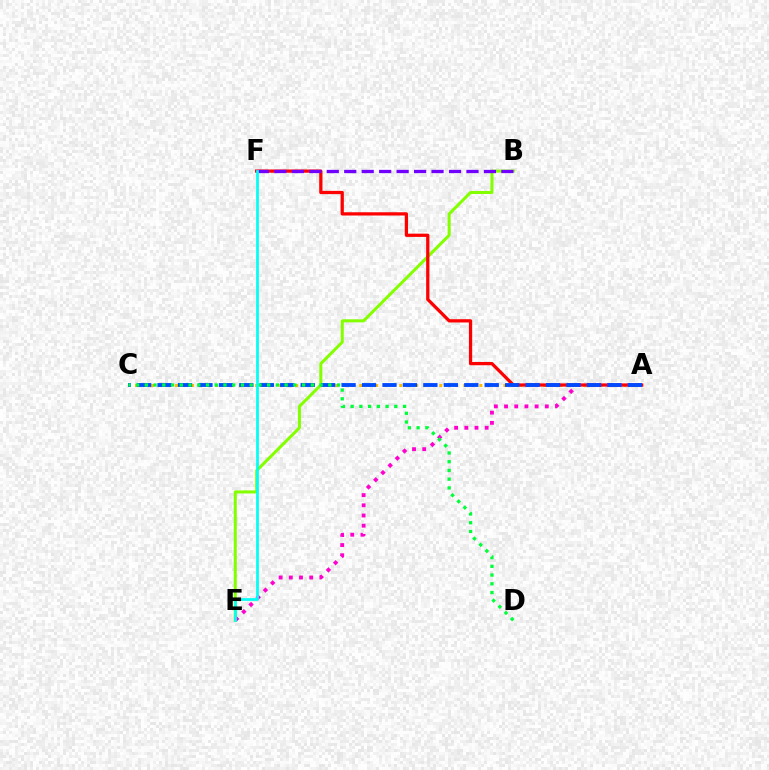{('A', 'C'): [{'color': '#ffbd00', 'line_style': 'dotted', 'thickness': 2.18}, {'color': '#004bff', 'line_style': 'dashed', 'thickness': 2.78}], ('B', 'E'): [{'color': '#84ff00', 'line_style': 'solid', 'thickness': 2.18}], ('A', 'F'): [{'color': '#ff0000', 'line_style': 'solid', 'thickness': 2.34}], ('A', 'E'): [{'color': '#ff00cf', 'line_style': 'dotted', 'thickness': 2.77}], ('B', 'F'): [{'color': '#7200ff', 'line_style': 'dashed', 'thickness': 2.37}], ('C', 'D'): [{'color': '#00ff39', 'line_style': 'dotted', 'thickness': 2.37}], ('E', 'F'): [{'color': '#00fff6', 'line_style': 'solid', 'thickness': 1.96}]}